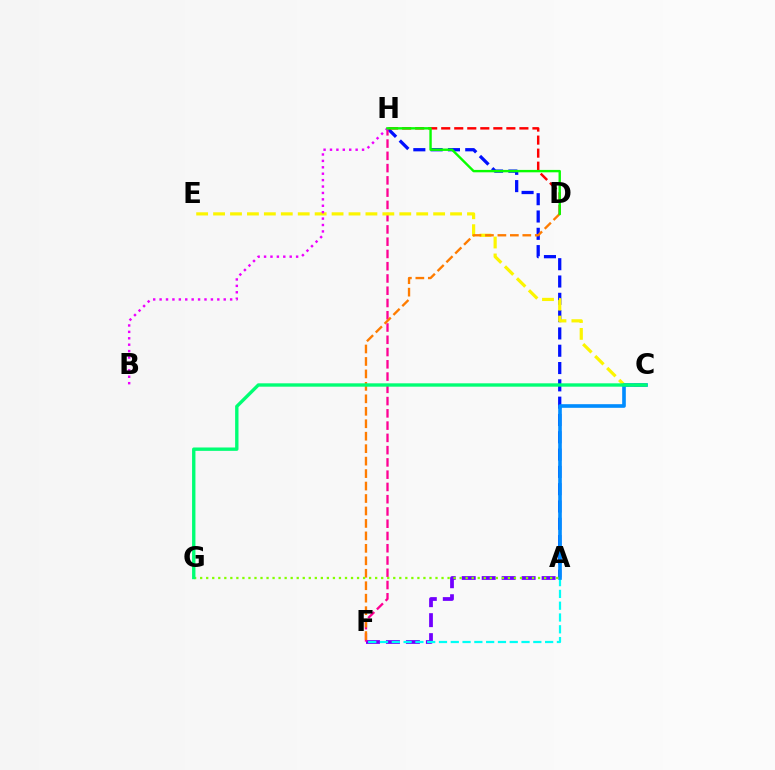{('A', 'F'): [{'color': '#7200ff', 'line_style': 'dashed', 'thickness': 2.71}, {'color': '#00fff6', 'line_style': 'dashed', 'thickness': 1.6}], ('A', 'H'): [{'color': '#0010ff', 'line_style': 'dashed', 'thickness': 2.35}], ('F', 'H'): [{'color': '#ff0094', 'line_style': 'dashed', 'thickness': 1.67}], ('C', 'E'): [{'color': '#fcf500', 'line_style': 'dashed', 'thickness': 2.3}], ('B', 'H'): [{'color': '#ee00ff', 'line_style': 'dotted', 'thickness': 1.74}], ('D', 'F'): [{'color': '#ff7c00', 'line_style': 'dashed', 'thickness': 1.69}], ('A', 'C'): [{'color': '#008cff', 'line_style': 'solid', 'thickness': 2.62}], ('D', 'H'): [{'color': '#ff0000', 'line_style': 'dashed', 'thickness': 1.77}, {'color': '#08ff00', 'line_style': 'solid', 'thickness': 1.73}], ('A', 'G'): [{'color': '#84ff00', 'line_style': 'dotted', 'thickness': 1.64}], ('C', 'G'): [{'color': '#00ff74', 'line_style': 'solid', 'thickness': 2.42}]}